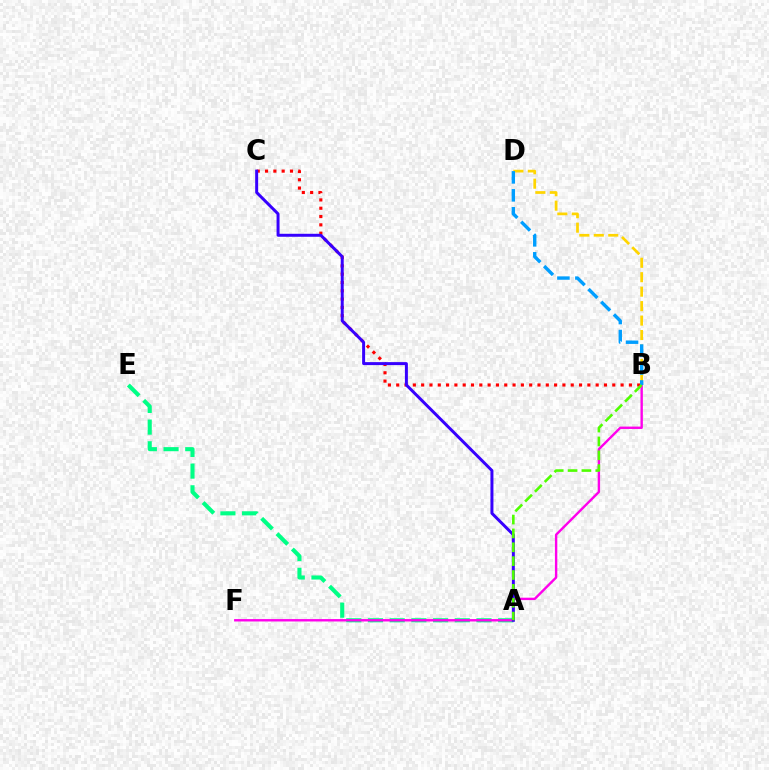{('A', 'E'): [{'color': '#00ff86', 'line_style': 'dashed', 'thickness': 2.95}], ('B', 'C'): [{'color': '#ff0000', 'line_style': 'dotted', 'thickness': 2.26}], ('B', 'F'): [{'color': '#ff00ed', 'line_style': 'solid', 'thickness': 1.72}], ('B', 'D'): [{'color': '#ffd500', 'line_style': 'dashed', 'thickness': 1.96}, {'color': '#009eff', 'line_style': 'dashed', 'thickness': 2.44}], ('A', 'C'): [{'color': '#3700ff', 'line_style': 'solid', 'thickness': 2.14}], ('A', 'B'): [{'color': '#4fff00', 'line_style': 'dashed', 'thickness': 1.88}]}